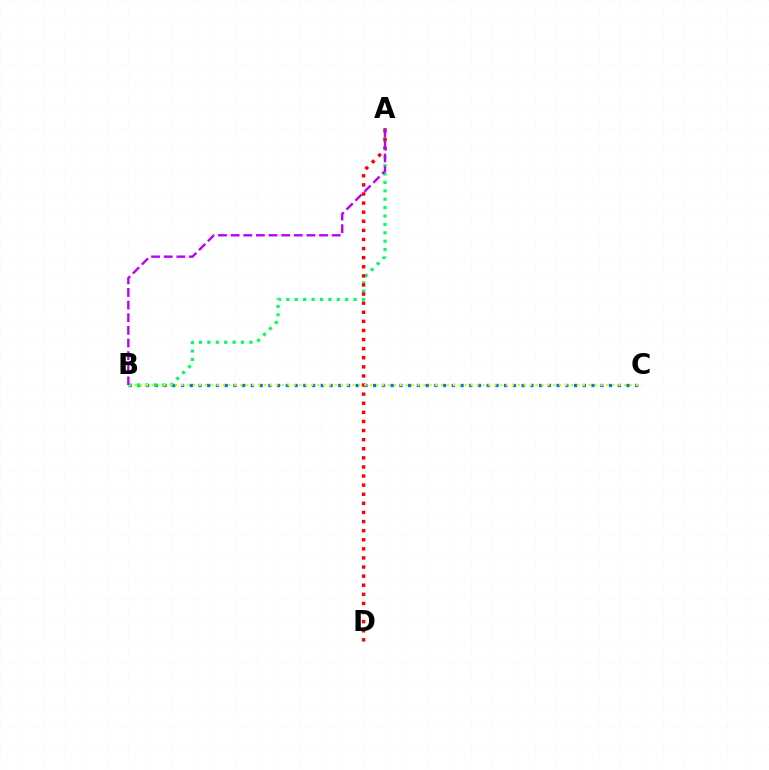{('B', 'C'): [{'color': '#0074ff', 'line_style': 'dotted', 'thickness': 2.37}, {'color': '#d1ff00', 'line_style': 'dotted', 'thickness': 1.6}], ('A', 'B'): [{'color': '#00ff5c', 'line_style': 'dotted', 'thickness': 2.28}, {'color': '#b900ff', 'line_style': 'dashed', 'thickness': 1.72}], ('A', 'D'): [{'color': '#ff0000', 'line_style': 'dotted', 'thickness': 2.47}]}